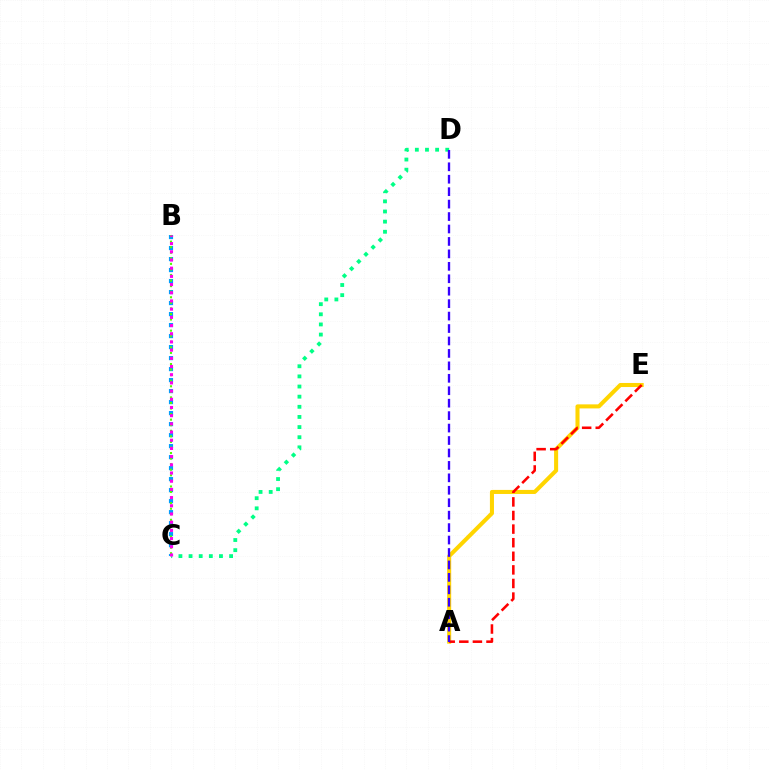{('B', 'C'): [{'color': '#009eff', 'line_style': 'dotted', 'thickness': 2.99}, {'color': '#4fff00', 'line_style': 'dotted', 'thickness': 1.51}, {'color': '#ff00ed', 'line_style': 'dotted', 'thickness': 2.23}], ('C', 'D'): [{'color': '#00ff86', 'line_style': 'dotted', 'thickness': 2.75}], ('A', 'E'): [{'color': '#ffd500', 'line_style': 'solid', 'thickness': 2.92}, {'color': '#ff0000', 'line_style': 'dashed', 'thickness': 1.85}], ('A', 'D'): [{'color': '#3700ff', 'line_style': 'dashed', 'thickness': 1.69}]}